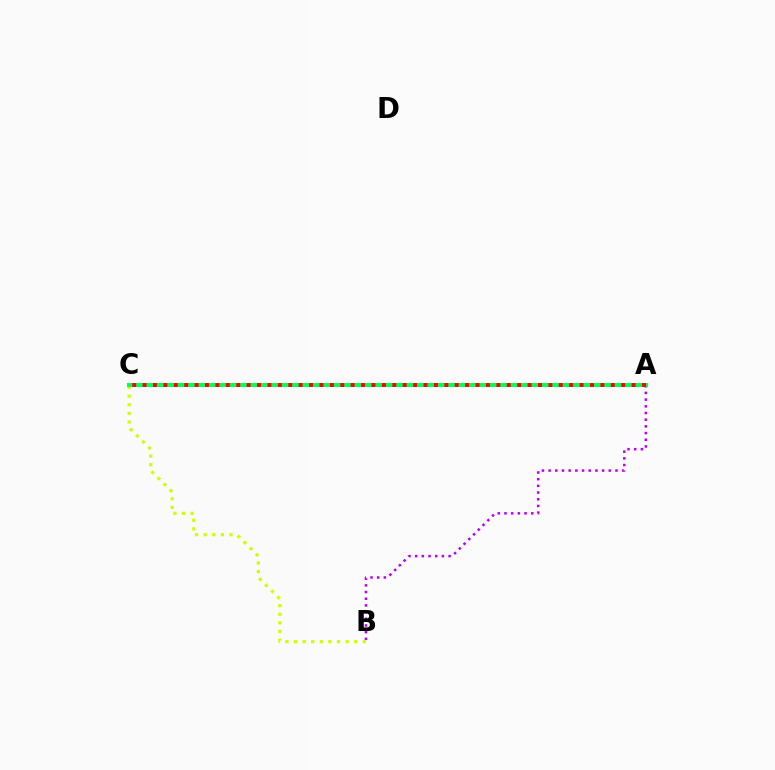{('A', 'C'): [{'color': '#0074ff', 'line_style': 'dashed', 'thickness': 2.54}, {'color': '#00ff5c', 'line_style': 'solid', 'thickness': 2.93}, {'color': '#ff0000', 'line_style': 'dotted', 'thickness': 2.83}], ('A', 'B'): [{'color': '#b900ff', 'line_style': 'dotted', 'thickness': 1.82}], ('B', 'C'): [{'color': '#d1ff00', 'line_style': 'dotted', 'thickness': 2.34}]}